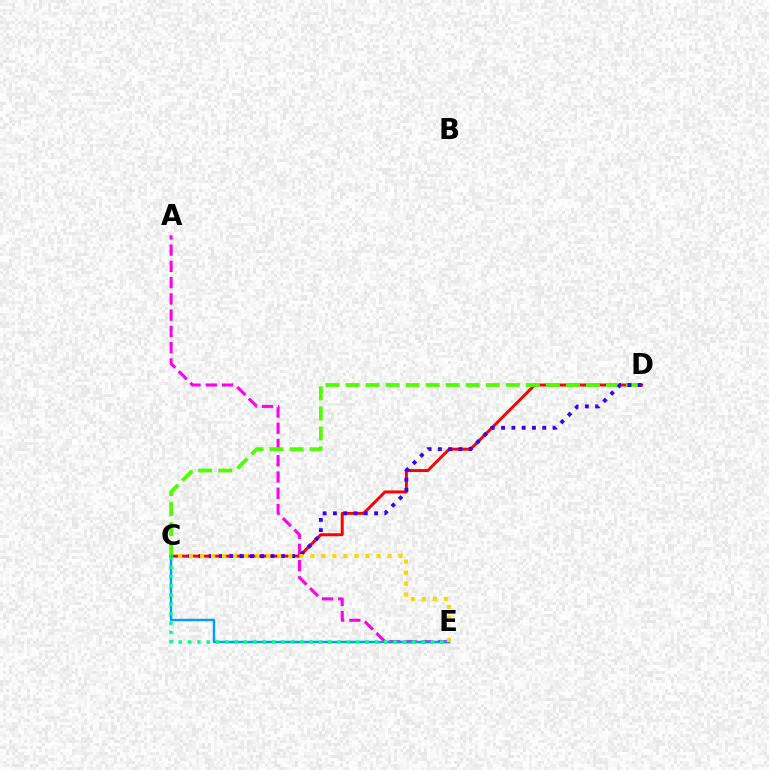{('A', 'E'): [{'color': '#ff00ed', 'line_style': 'dashed', 'thickness': 2.21}], ('C', 'D'): [{'color': '#ff0000', 'line_style': 'solid', 'thickness': 2.12}, {'color': '#4fff00', 'line_style': 'dashed', 'thickness': 2.72}, {'color': '#3700ff', 'line_style': 'dotted', 'thickness': 2.8}], ('C', 'E'): [{'color': '#009eff', 'line_style': 'solid', 'thickness': 1.76}, {'color': '#00ff86', 'line_style': 'dotted', 'thickness': 2.54}, {'color': '#ffd500', 'line_style': 'dotted', 'thickness': 3.0}]}